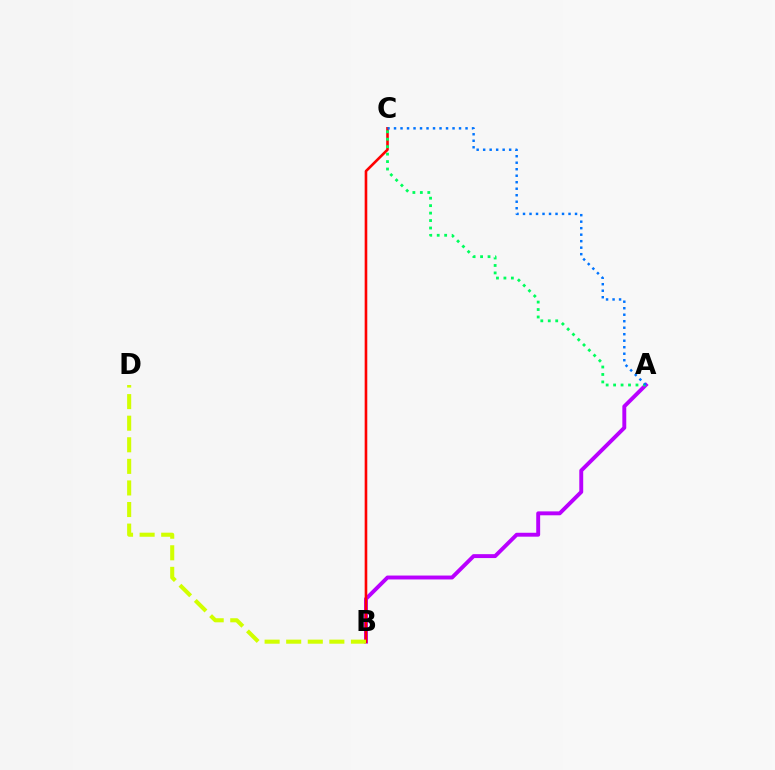{('A', 'B'): [{'color': '#b900ff', 'line_style': 'solid', 'thickness': 2.81}], ('B', 'C'): [{'color': '#ff0000', 'line_style': 'solid', 'thickness': 1.88}], ('B', 'D'): [{'color': '#d1ff00', 'line_style': 'dashed', 'thickness': 2.93}], ('A', 'C'): [{'color': '#00ff5c', 'line_style': 'dotted', 'thickness': 2.03}, {'color': '#0074ff', 'line_style': 'dotted', 'thickness': 1.77}]}